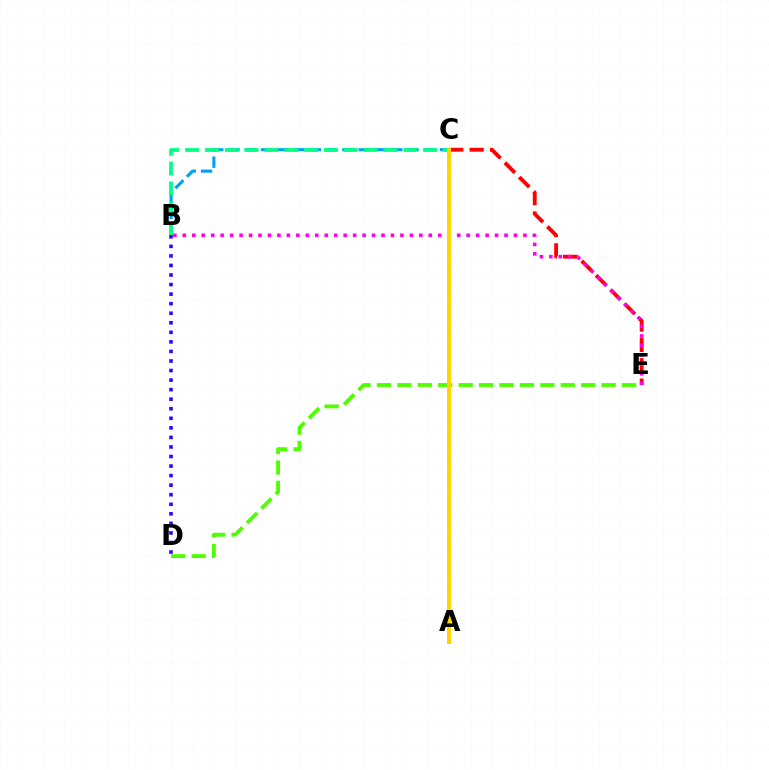{('B', 'C'): [{'color': '#009eff', 'line_style': 'dashed', 'thickness': 2.21}, {'color': '#00ff86', 'line_style': 'dashed', 'thickness': 2.69}], ('C', 'E'): [{'color': '#ff0000', 'line_style': 'dashed', 'thickness': 2.77}], ('B', 'E'): [{'color': '#ff00ed', 'line_style': 'dotted', 'thickness': 2.57}], ('B', 'D'): [{'color': '#3700ff', 'line_style': 'dotted', 'thickness': 2.6}], ('D', 'E'): [{'color': '#4fff00', 'line_style': 'dashed', 'thickness': 2.77}], ('A', 'C'): [{'color': '#ffd500', 'line_style': 'solid', 'thickness': 2.85}]}